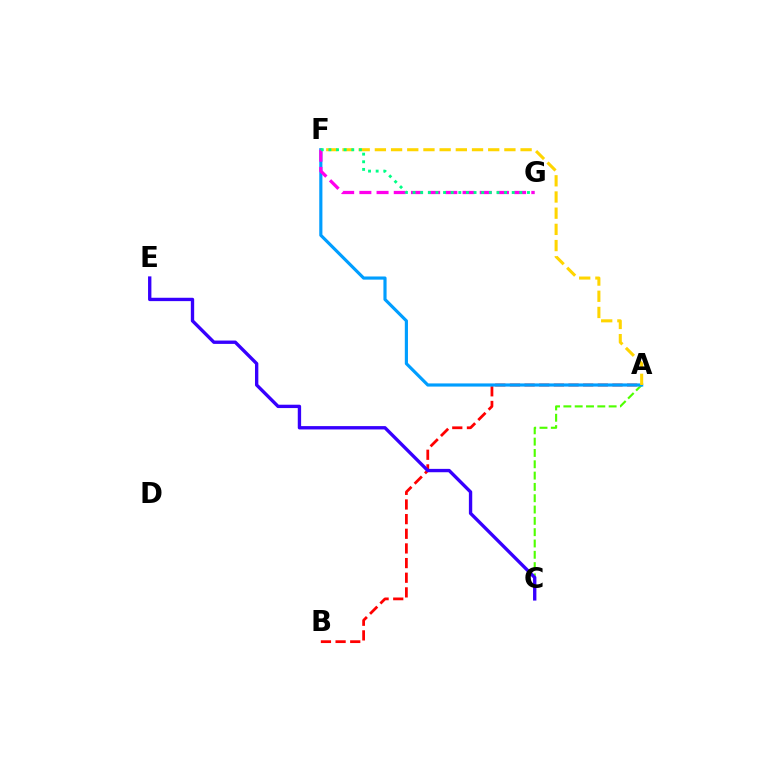{('A', 'C'): [{'color': '#4fff00', 'line_style': 'dashed', 'thickness': 1.54}], ('A', 'B'): [{'color': '#ff0000', 'line_style': 'dashed', 'thickness': 1.99}], ('A', 'F'): [{'color': '#009eff', 'line_style': 'solid', 'thickness': 2.27}, {'color': '#ffd500', 'line_style': 'dashed', 'thickness': 2.2}], ('C', 'E'): [{'color': '#3700ff', 'line_style': 'solid', 'thickness': 2.41}], ('F', 'G'): [{'color': '#ff00ed', 'line_style': 'dashed', 'thickness': 2.34}, {'color': '#00ff86', 'line_style': 'dotted', 'thickness': 2.07}]}